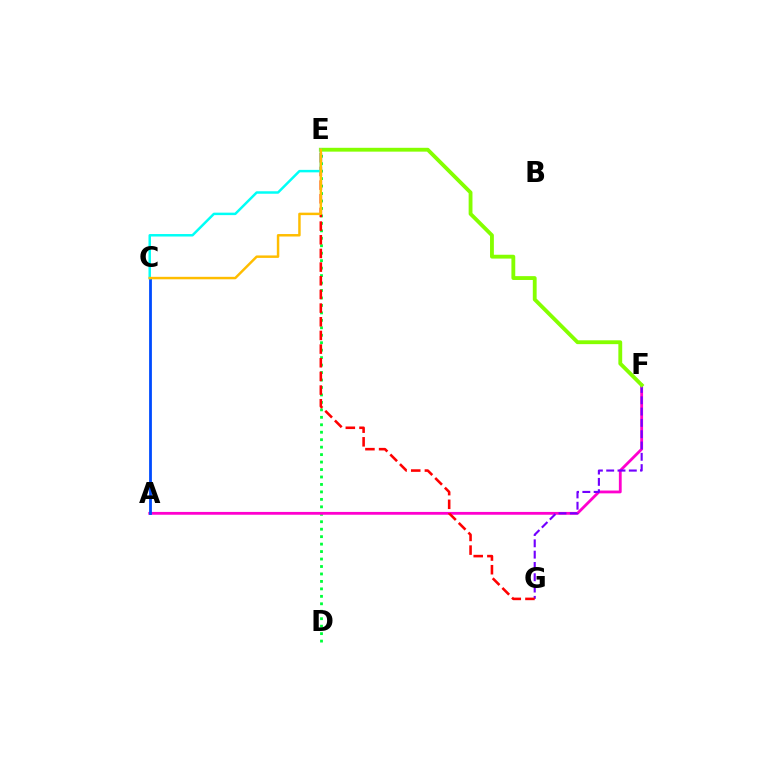{('D', 'E'): [{'color': '#00ff39', 'line_style': 'dotted', 'thickness': 2.03}], ('A', 'F'): [{'color': '#ff00cf', 'line_style': 'solid', 'thickness': 2.02}], ('F', 'G'): [{'color': '#7200ff', 'line_style': 'dashed', 'thickness': 1.54}], ('A', 'C'): [{'color': '#004bff', 'line_style': 'solid', 'thickness': 2.02}], ('E', 'F'): [{'color': '#84ff00', 'line_style': 'solid', 'thickness': 2.76}], ('E', 'G'): [{'color': '#ff0000', 'line_style': 'dashed', 'thickness': 1.86}], ('C', 'E'): [{'color': '#00fff6', 'line_style': 'solid', 'thickness': 1.78}, {'color': '#ffbd00', 'line_style': 'solid', 'thickness': 1.78}]}